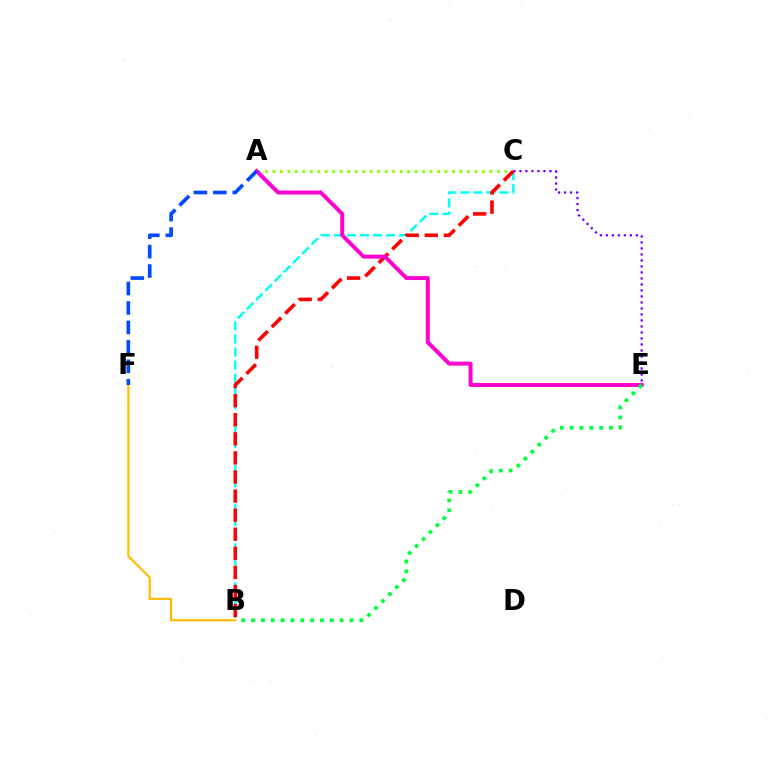{('B', 'C'): [{'color': '#00fff6', 'line_style': 'dashed', 'thickness': 1.77}, {'color': '#ff0000', 'line_style': 'dashed', 'thickness': 2.59}], ('A', 'C'): [{'color': '#84ff00', 'line_style': 'dotted', 'thickness': 2.03}], ('C', 'E'): [{'color': '#7200ff', 'line_style': 'dotted', 'thickness': 1.63}], ('B', 'F'): [{'color': '#ffbd00', 'line_style': 'solid', 'thickness': 1.57}], ('A', 'E'): [{'color': '#ff00cf', 'line_style': 'solid', 'thickness': 2.85}], ('B', 'E'): [{'color': '#00ff39', 'line_style': 'dotted', 'thickness': 2.67}], ('A', 'F'): [{'color': '#004bff', 'line_style': 'dashed', 'thickness': 2.64}]}